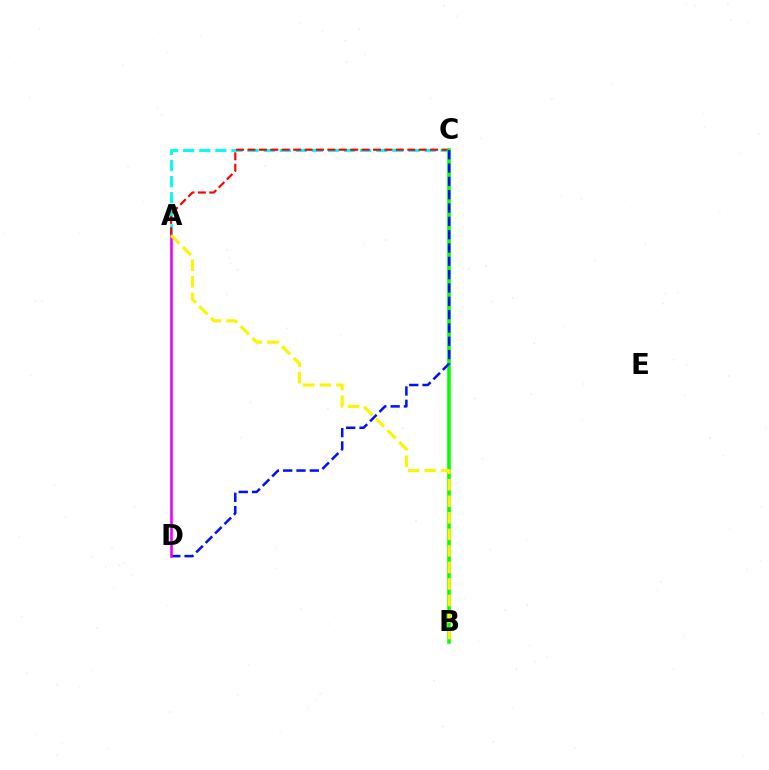{('A', 'C'): [{'color': '#00fff6', 'line_style': 'dashed', 'thickness': 2.19}, {'color': '#ff0000', 'line_style': 'dashed', 'thickness': 1.55}], ('B', 'C'): [{'color': '#08ff00', 'line_style': 'solid', 'thickness': 2.58}], ('C', 'D'): [{'color': '#0010ff', 'line_style': 'dashed', 'thickness': 1.81}], ('A', 'D'): [{'color': '#ee00ff', 'line_style': 'solid', 'thickness': 1.87}], ('A', 'B'): [{'color': '#fcf500', 'line_style': 'dashed', 'thickness': 2.25}]}